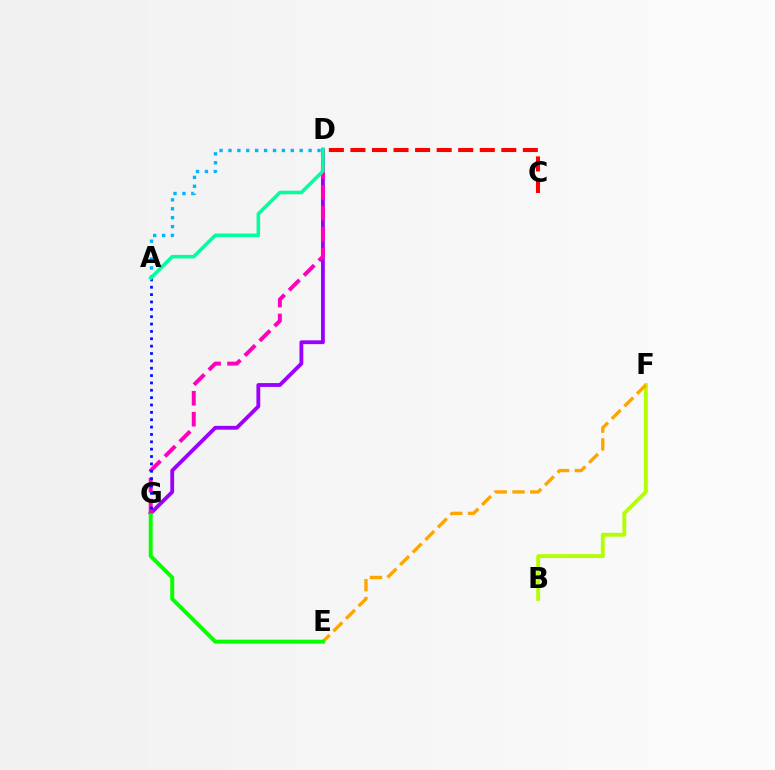{('D', 'G'): [{'color': '#9b00ff', 'line_style': 'solid', 'thickness': 2.76}, {'color': '#ff00bd', 'line_style': 'dashed', 'thickness': 2.85}], ('B', 'F'): [{'color': '#b3ff00', 'line_style': 'solid', 'thickness': 2.79}], ('E', 'F'): [{'color': '#ffa500', 'line_style': 'dashed', 'thickness': 2.42}], ('E', 'G'): [{'color': '#08ff00', 'line_style': 'solid', 'thickness': 2.84}], ('C', 'D'): [{'color': '#ff0000', 'line_style': 'dashed', 'thickness': 2.93}], ('A', 'D'): [{'color': '#00b5ff', 'line_style': 'dotted', 'thickness': 2.42}, {'color': '#00ff9d', 'line_style': 'solid', 'thickness': 2.55}], ('A', 'G'): [{'color': '#0010ff', 'line_style': 'dotted', 'thickness': 2.0}]}